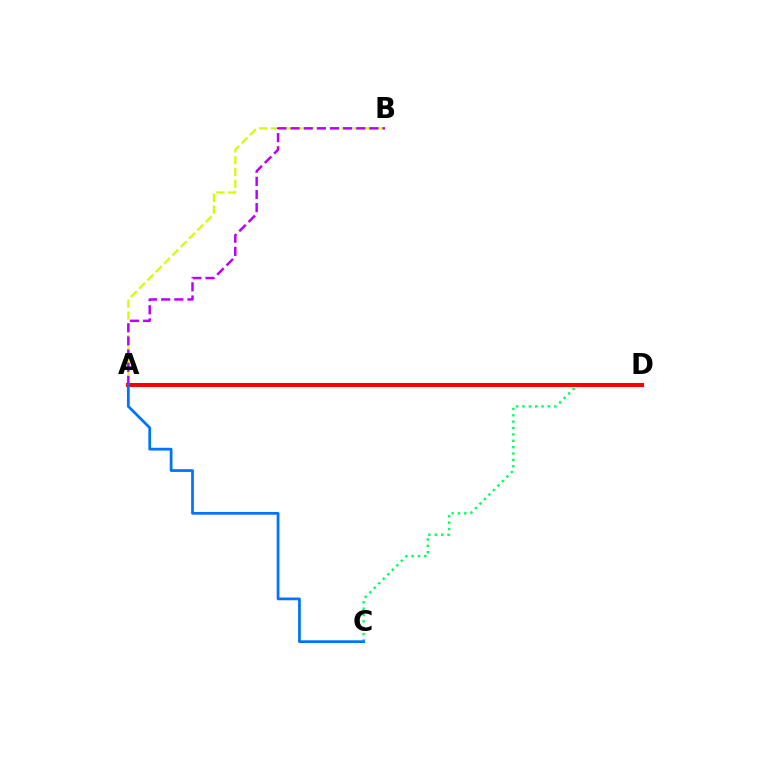{('C', 'D'): [{'color': '#00ff5c', 'line_style': 'dotted', 'thickness': 1.73}], ('A', 'B'): [{'color': '#d1ff00', 'line_style': 'dashed', 'thickness': 1.6}, {'color': '#b900ff', 'line_style': 'dashed', 'thickness': 1.79}], ('A', 'D'): [{'color': '#ff0000', 'line_style': 'solid', 'thickness': 2.91}], ('A', 'C'): [{'color': '#0074ff', 'line_style': 'solid', 'thickness': 1.98}]}